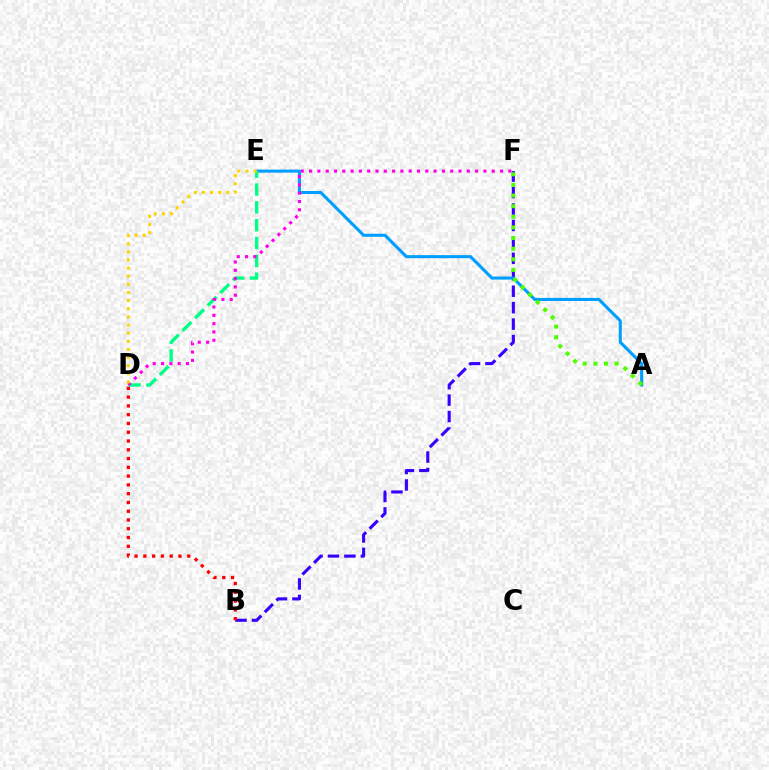{('B', 'F'): [{'color': '#3700ff', 'line_style': 'dashed', 'thickness': 2.23}], ('A', 'E'): [{'color': '#009eff', 'line_style': 'solid', 'thickness': 2.21}], ('A', 'F'): [{'color': '#4fff00', 'line_style': 'dotted', 'thickness': 2.89}], ('D', 'E'): [{'color': '#00ff86', 'line_style': 'dashed', 'thickness': 2.42}, {'color': '#ffd500', 'line_style': 'dotted', 'thickness': 2.21}], ('D', 'F'): [{'color': '#ff00ed', 'line_style': 'dotted', 'thickness': 2.26}], ('B', 'D'): [{'color': '#ff0000', 'line_style': 'dotted', 'thickness': 2.38}]}